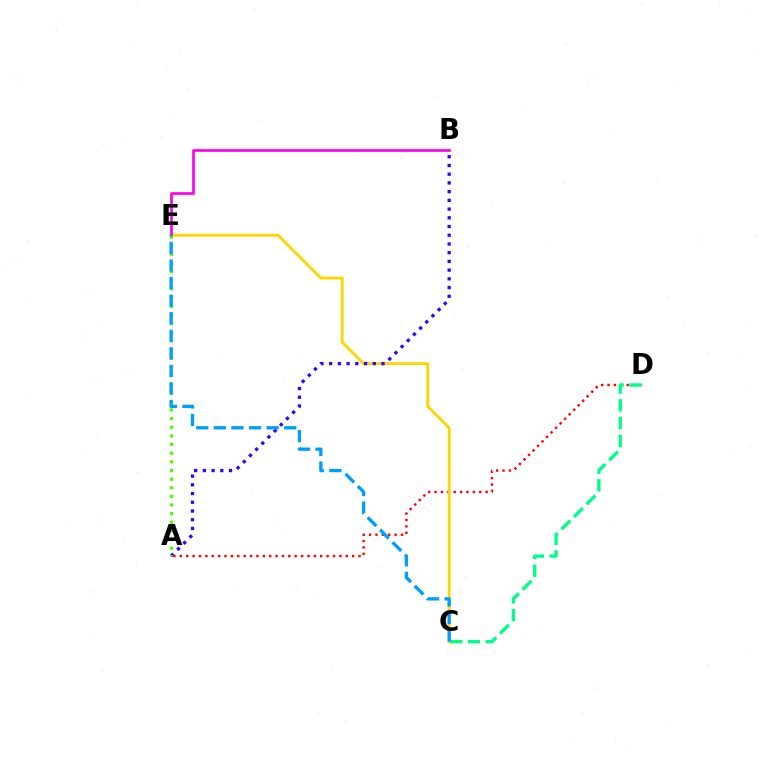{('A', 'D'): [{'color': '#ff0000', 'line_style': 'dotted', 'thickness': 1.73}], ('C', 'E'): [{'color': '#ffd500', 'line_style': 'solid', 'thickness': 2.06}, {'color': '#009eff', 'line_style': 'dashed', 'thickness': 2.39}], ('A', 'B'): [{'color': '#3700ff', 'line_style': 'dotted', 'thickness': 2.37}], ('B', 'E'): [{'color': '#ff00ed', 'line_style': 'solid', 'thickness': 1.95}], ('A', 'E'): [{'color': '#4fff00', 'line_style': 'dotted', 'thickness': 2.35}], ('C', 'D'): [{'color': '#00ff86', 'line_style': 'dashed', 'thickness': 2.41}]}